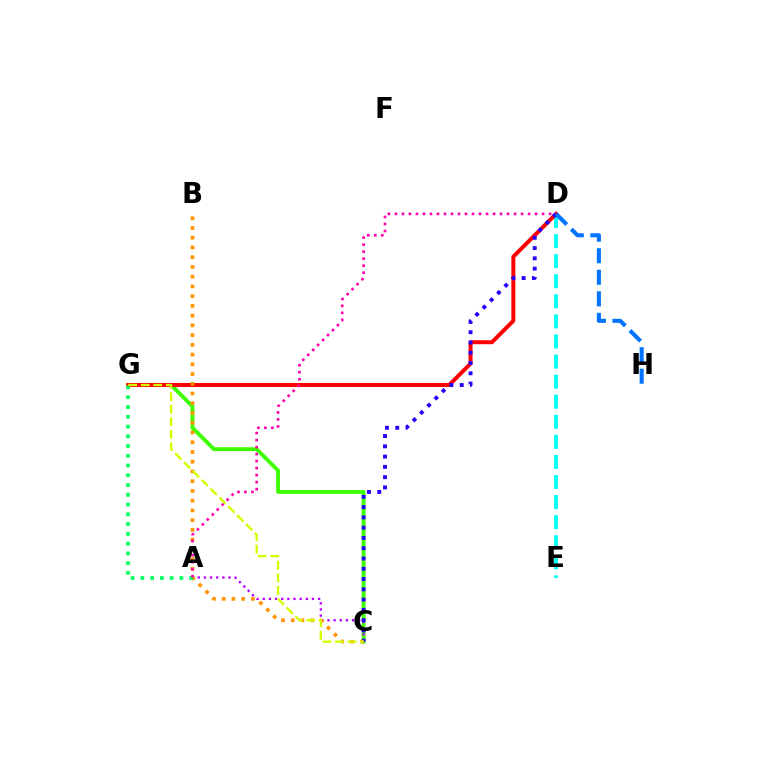{('C', 'G'): [{'color': '#3dff00', 'line_style': 'solid', 'thickness': 2.79}, {'color': '#d1ff00', 'line_style': 'dashed', 'thickness': 1.7}], ('D', 'E'): [{'color': '#00fff6', 'line_style': 'dashed', 'thickness': 2.73}], ('A', 'C'): [{'color': '#b900ff', 'line_style': 'dotted', 'thickness': 1.67}], ('D', 'G'): [{'color': '#ff0000', 'line_style': 'solid', 'thickness': 2.86}], ('C', 'D'): [{'color': '#2500ff', 'line_style': 'dotted', 'thickness': 2.79}], ('D', 'H'): [{'color': '#0074ff', 'line_style': 'dashed', 'thickness': 2.92}], ('B', 'C'): [{'color': '#ff9400', 'line_style': 'dotted', 'thickness': 2.65}], ('A', 'G'): [{'color': '#00ff5c', 'line_style': 'dotted', 'thickness': 2.65}], ('A', 'D'): [{'color': '#ff00ac', 'line_style': 'dotted', 'thickness': 1.9}]}